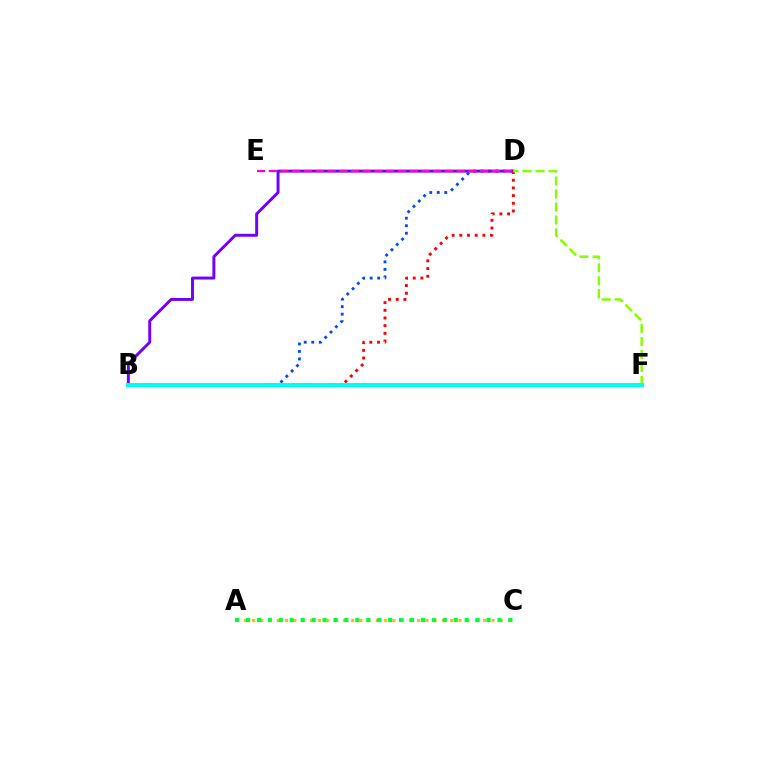{('B', 'D'): [{'color': '#004bff', 'line_style': 'dotted', 'thickness': 2.04}, {'color': '#7200ff', 'line_style': 'solid', 'thickness': 2.12}, {'color': '#ff0000', 'line_style': 'dotted', 'thickness': 2.09}], ('D', 'F'): [{'color': '#84ff00', 'line_style': 'dashed', 'thickness': 1.77}], ('D', 'E'): [{'color': '#ff00cf', 'line_style': 'dashed', 'thickness': 1.59}], ('A', 'C'): [{'color': '#ffbd00', 'line_style': 'dotted', 'thickness': 2.24}, {'color': '#00ff39', 'line_style': 'dotted', 'thickness': 2.97}], ('B', 'F'): [{'color': '#00fff6', 'line_style': 'solid', 'thickness': 2.9}]}